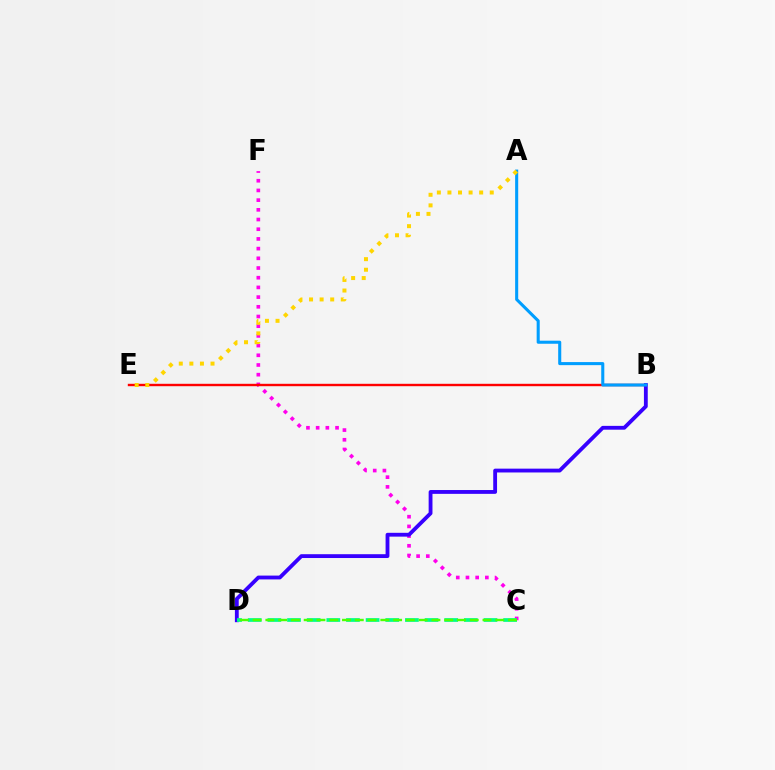{('C', 'F'): [{'color': '#ff00ed', 'line_style': 'dotted', 'thickness': 2.63}], ('B', 'E'): [{'color': '#ff0000', 'line_style': 'solid', 'thickness': 1.73}], ('B', 'D'): [{'color': '#3700ff', 'line_style': 'solid', 'thickness': 2.75}], ('A', 'B'): [{'color': '#009eff', 'line_style': 'solid', 'thickness': 2.21}], ('C', 'D'): [{'color': '#00ff86', 'line_style': 'dashed', 'thickness': 2.67}, {'color': '#4fff00', 'line_style': 'dashed', 'thickness': 1.74}], ('A', 'E'): [{'color': '#ffd500', 'line_style': 'dotted', 'thickness': 2.87}]}